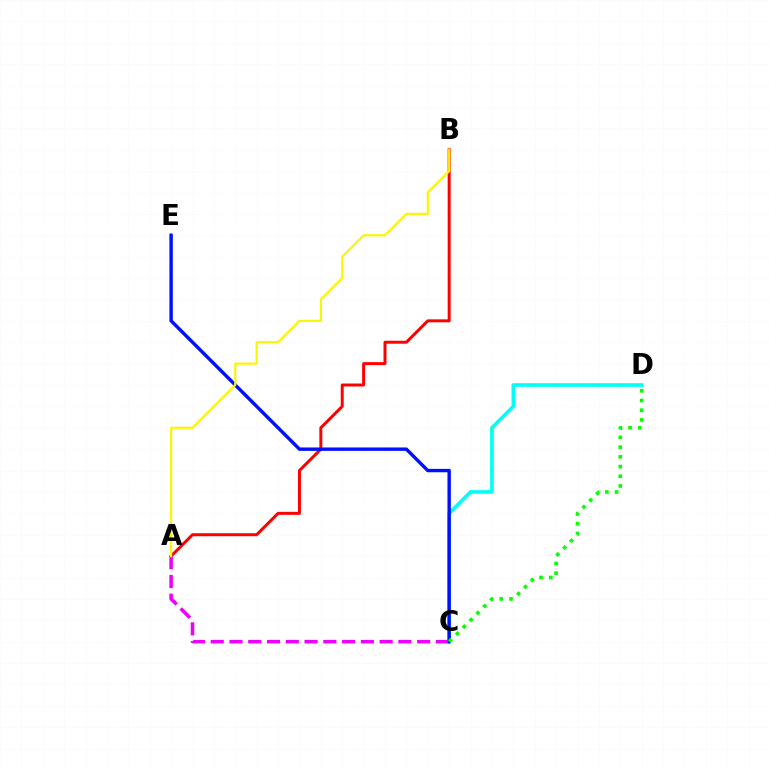{('A', 'B'): [{'color': '#ff0000', 'line_style': 'solid', 'thickness': 2.15}, {'color': '#fcf500', 'line_style': 'solid', 'thickness': 1.56}], ('A', 'C'): [{'color': '#ee00ff', 'line_style': 'dashed', 'thickness': 2.55}], ('C', 'D'): [{'color': '#00fff6', 'line_style': 'solid', 'thickness': 2.62}, {'color': '#08ff00', 'line_style': 'dotted', 'thickness': 2.64}], ('C', 'E'): [{'color': '#0010ff', 'line_style': 'solid', 'thickness': 2.46}]}